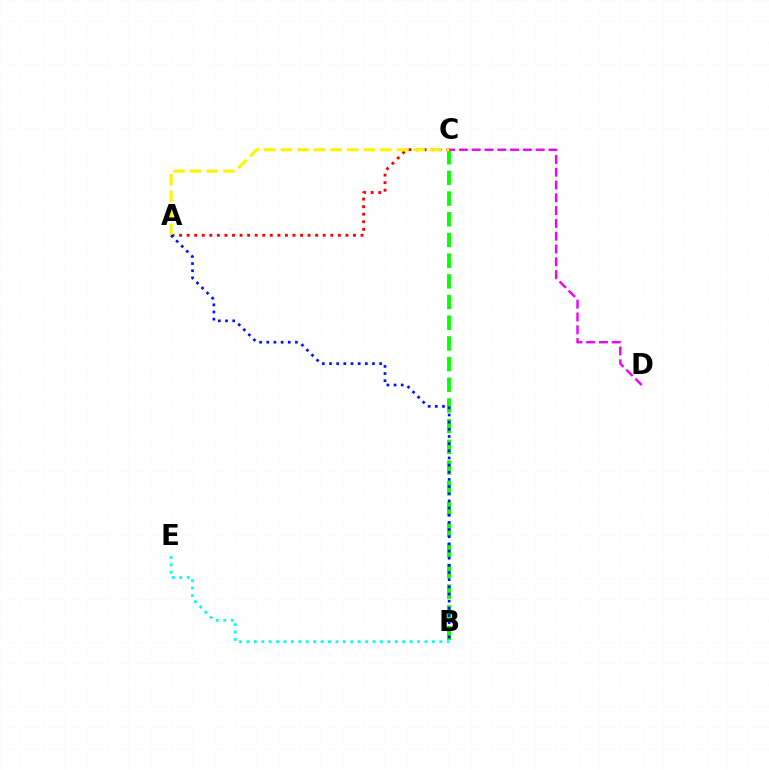{('B', 'C'): [{'color': '#08ff00', 'line_style': 'dashed', 'thickness': 2.81}], ('C', 'D'): [{'color': '#ee00ff', 'line_style': 'dashed', 'thickness': 1.74}], ('A', 'C'): [{'color': '#ff0000', 'line_style': 'dotted', 'thickness': 2.05}, {'color': '#fcf500', 'line_style': 'dashed', 'thickness': 2.25}], ('B', 'E'): [{'color': '#00fff6', 'line_style': 'dotted', 'thickness': 2.02}], ('A', 'B'): [{'color': '#0010ff', 'line_style': 'dotted', 'thickness': 1.95}]}